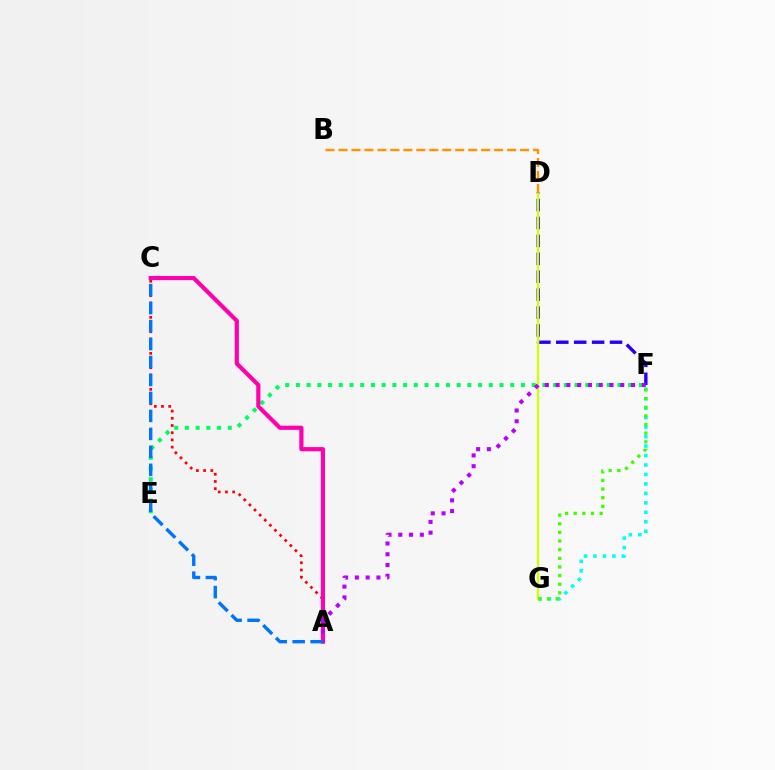{('A', 'C'): [{'color': '#ff0000', 'line_style': 'dotted', 'thickness': 1.96}, {'color': '#ff00ac', 'line_style': 'solid', 'thickness': 2.99}, {'color': '#0074ff', 'line_style': 'dashed', 'thickness': 2.44}], ('D', 'F'): [{'color': '#2500ff', 'line_style': 'dashed', 'thickness': 2.43}], ('E', 'F'): [{'color': '#00ff5c', 'line_style': 'dotted', 'thickness': 2.91}], ('F', 'G'): [{'color': '#00fff6', 'line_style': 'dotted', 'thickness': 2.57}, {'color': '#3dff00', 'line_style': 'dotted', 'thickness': 2.35}], ('D', 'G'): [{'color': '#d1ff00', 'line_style': 'solid', 'thickness': 1.66}], ('A', 'F'): [{'color': '#b900ff', 'line_style': 'dotted', 'thickness': 2.93}], ('B', 'D'): [{'color': '#ff9400', 'line_style': 'dashed', 'thickness': 1.76}]}